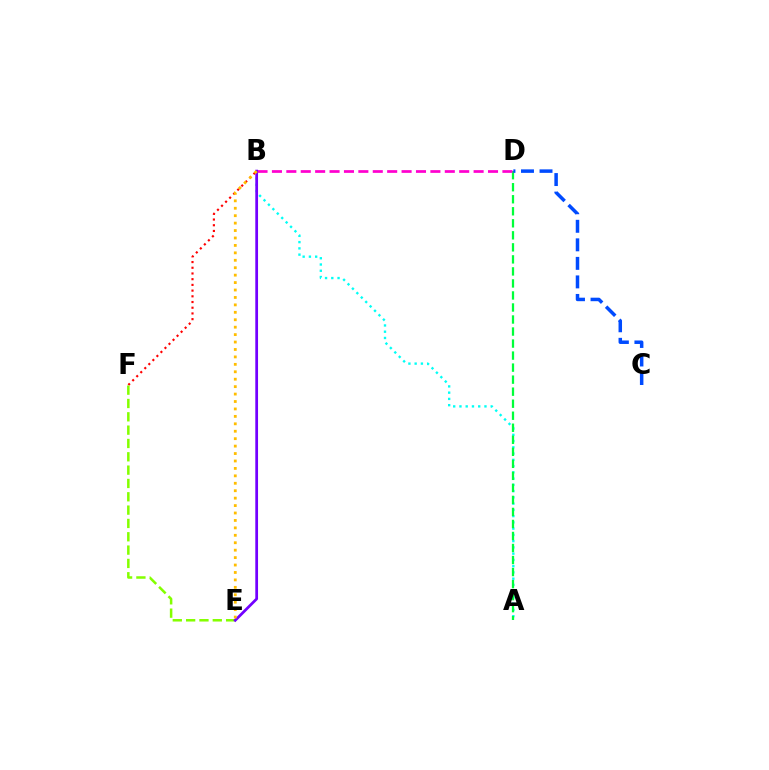{('A', 'B'): [{'color': '#00fff6', 'line_style': 'dotted', 'thickness': 1.7}], ('A', 'D'): [{'color': '#00ff39', 'line_style': 'dashed', 'thickness': 1.63}], ('B', 'F'): [{'color': '#ff0000', 'line_style': 'dotted', 'thickness': 1.55}], ('E', 'F'): [{'color': '#84ff00', 'line_style': 'dashed', 'thickness': 1.81}], ('C', 'D'): [{'color': '#004bff', 'line_style': 'dashed', 'thickness': 2.52}], ('B', 'D'): [{'color': '#ff00cf', 'line_style': 'dashed', 'thickness': 1.96}], ('B', 'E'): [{'color': '#7200ff', 'line_style': 'solid', 'thickness': 1.98}, {'color': '#ffbd00', 'line_style': 'dotted', 'thickness': 2.02}]}